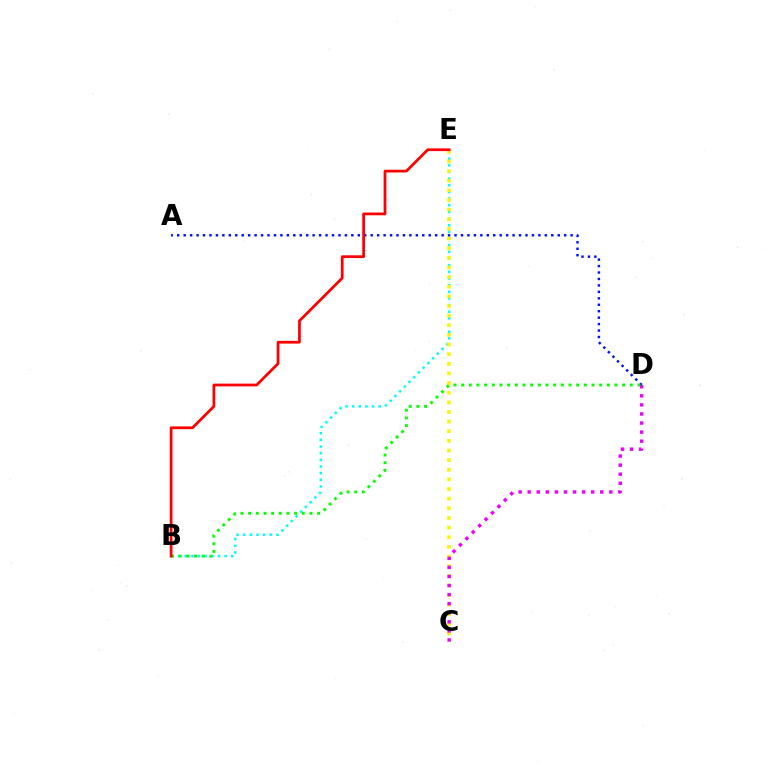{('B', 'E'): [{'color': '#00fff6', 'line_style': 'dotted', 'thickness': 1.81}, {'color': '#ff0000', 'line_style': 'solid', 'thickness': 1.97}], ('C', 'E'): [{'color': '#fcf500', 'line_style': 'dotted', 'thickness': 2.62}], ('A', 'D'): [{'color': '#0010ff', 'line_style': 'dotted', 'thickness': 1.75}], ('B', 'D'): [{'color': '#08ff00', 'line_style': 'dotted', 'thickness': 2.08}], ('C', 'D'): [{'color': '#ee00ff', 'line_style': 'dotted', 'thickness': 2.46}]}